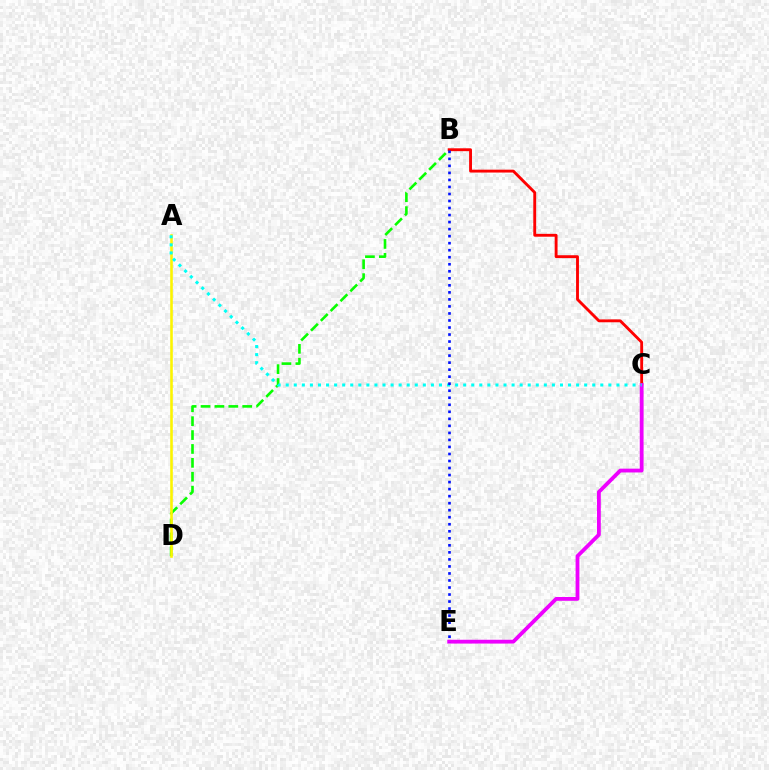{('B', 'D'): [{'color': '#08ff00', 'line_style': 'dashed', 'thickness': 1.89}], ('B', 'C'): [{'color': '#ff0000', 'line_style': 'solid', 'thickness': 2.06}], ('C', 'E'): [{'color': '#ee00ff', 'line_style': 'solid', 'thickness': 2.74}], ('A', 'D'): [{'color': '#fcf500', 'line_style': 'solid', 'thickness': 1.87}], ('A', 'C'): [{'color': '#00fff6', 'line_style': 'dotted', 'thickness': 2.19}], ('B', 'E'): [{'color': '#0010ff', 'line_style': 'dotted', 'thickness': 1.91}]}